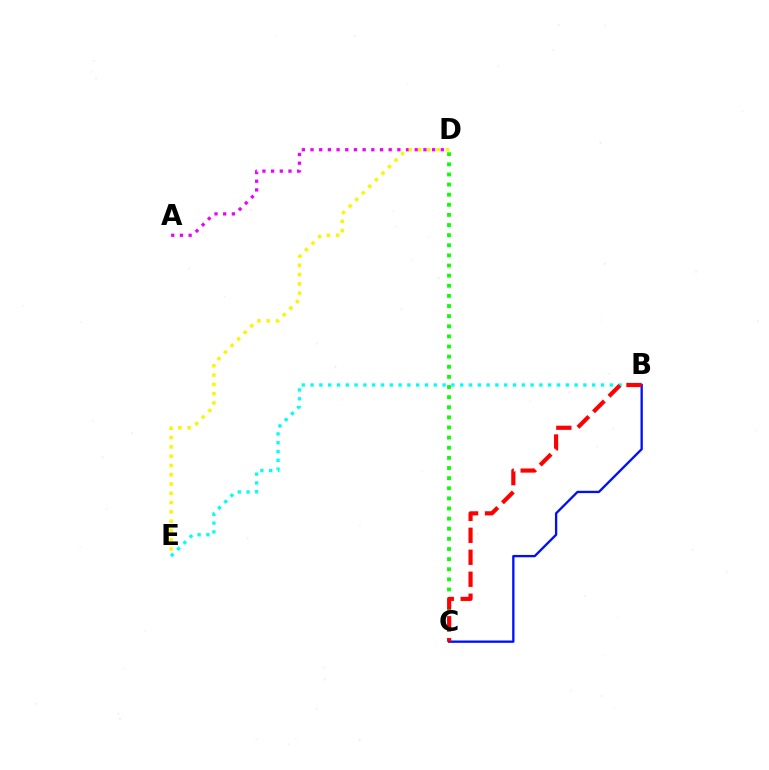{('A', 'D'): [{'color': '#ee00ff', 'line_style': 'dotted', 'thickness': 2.36}], ('D', 'E'): [{'color': '#fcf500', 'line_style': 'dotted', 'thickness': 2.52}], ('B', 'E'): [{'color': '#00fff6', 'line_style': 'dotted', 'thickness': 2.39}], ('C', 'D'): [{'color': '#08ff00', 'line_style': 'dotted', 'thickness': 2.75}], ('B', 'C'): [{'color': '#0010ff', 'line_style': 'solid', 'thickness': 1.67}, {'color': '#ff0000', 'line_style': 'dashed', 'thickness': 2.98}]}